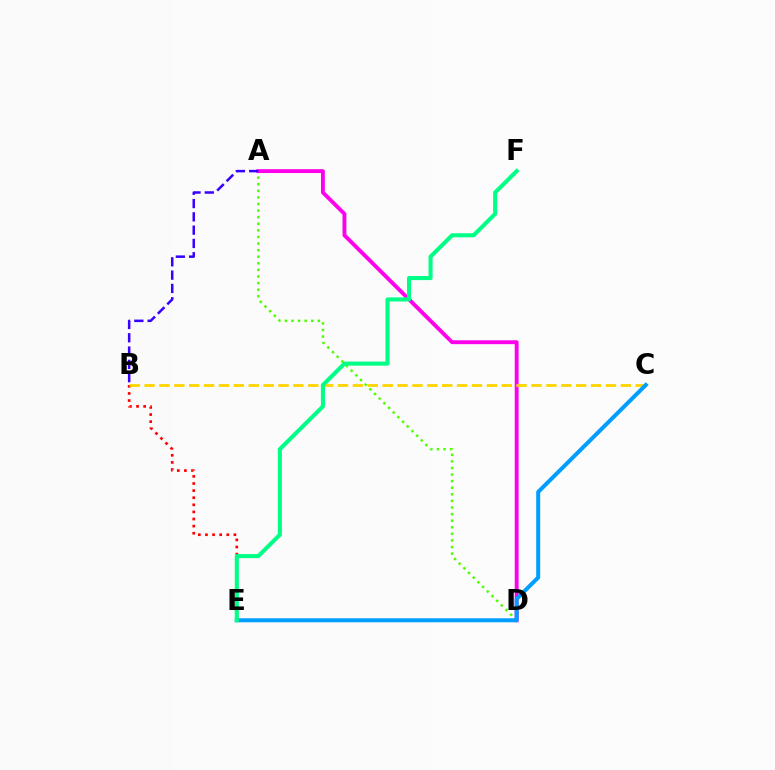{('A', 'D'): [{'color': '#4fff00', 'line_style': 'dotted', 'thickness': 1.79}, {'color': '#ff00ed', 'line_style': 'solid', 'thickness': 2.79}], ('A', 'B'): [{'color': '#3700ff', 'line_style': 'dashed', 'thickness': 1.81}], ('B', 'E'): [{'color': '#ff0000', 'line_style': 'dotted', 'thickness': 1.93}], ('B', 'C'): [{'color': '#ffd500', 'line_style': 'dashed', 'thickness': 2.02}], ('C', 'E'): [{'color': '#009eff', 'line_style': 'solid', 'thickness': 2.89}], ('E', 'F'): [{'color': '#00ff86', 'line_style': 'solid', 'thickness': 2.93}]}